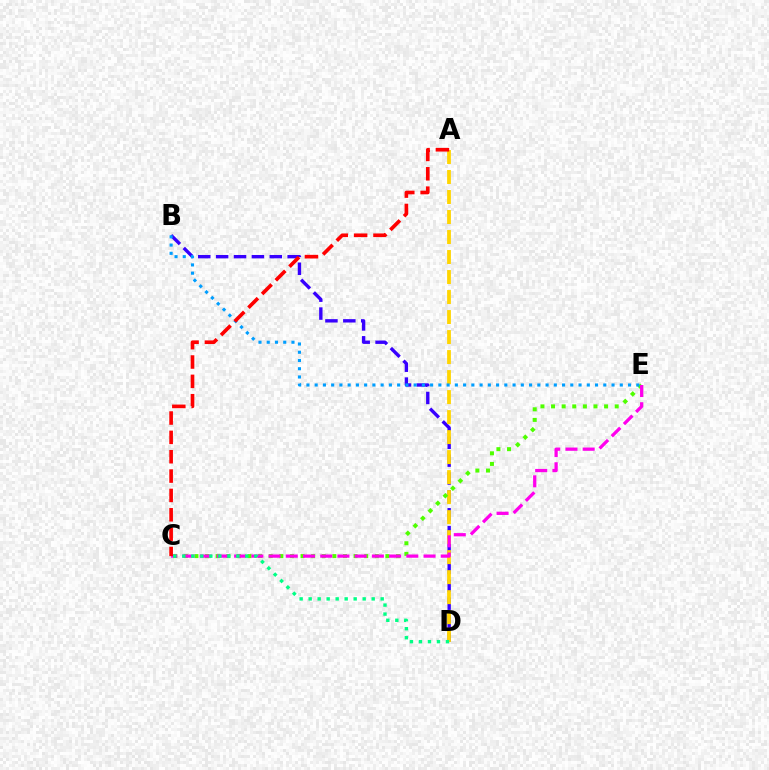{('B', 'D'): [{'color': '#3700ff', 'line_style': 'dashed', 'thickness': 2.43}], ('A', 'D'): [{'color': '#ffd500', 'line_style': 'dashed', 'thickness': 2.72}], ('C', 'E'): [{'color': '#4fff00', 'line_style': 'dotted', 'thickness': 2.88}, {'color': '#ff00ed', 'line_style': 'dashed', 'thickness': 2.34}], ('B', 'E'): [{'color': '#009eff', 'line_style': 'dotted', 'thickness': 2.24}], ('A', 'C'): [{'color': '#ff0000', 'line_style': 'dashed', 'thickness': 2.63}], ('C', 'D'): [{'color': '#00ff86', 'line_style': 'dotted', 'thickness': 2.45}]}